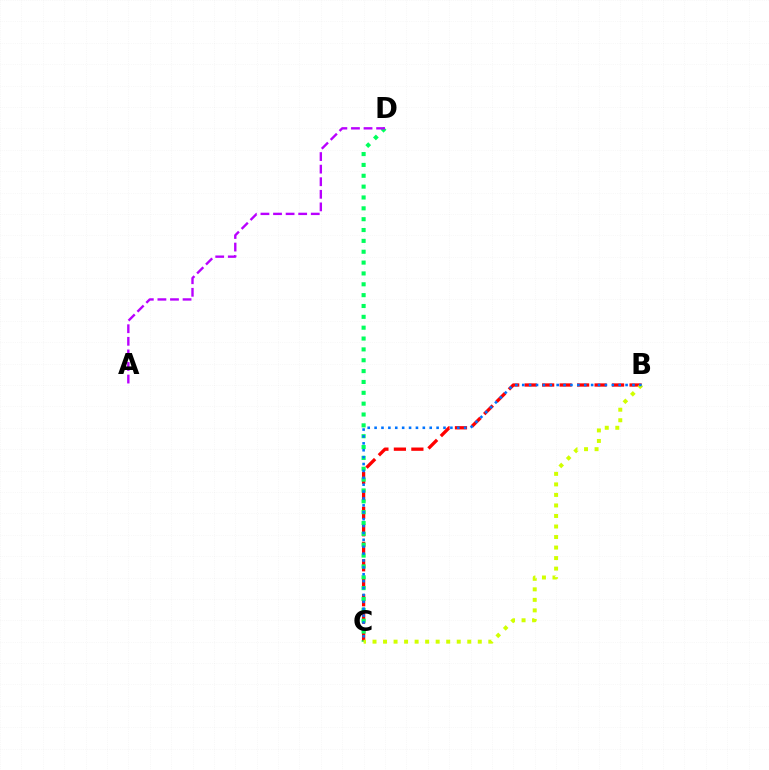{('B', 'C'): [{'color': '#ff0000', 'line_style': 'dashed', 'thickness': 2.38}, {'color': '#d1ff00', 'line_style': 'dotted', 'thickness': 2.86}, {'color': '#0074ff', 'line_style': 'dotted', 'thickness': 1.87}], ('C', 'D'): [{'color': '#00ff5c', 'line_style': 'dotted', 'thickness': 2.95}], ('A', 'D'): [{'color': '#b900ff', 'line_style': 'dashed', 'thickness': 1.71}]}